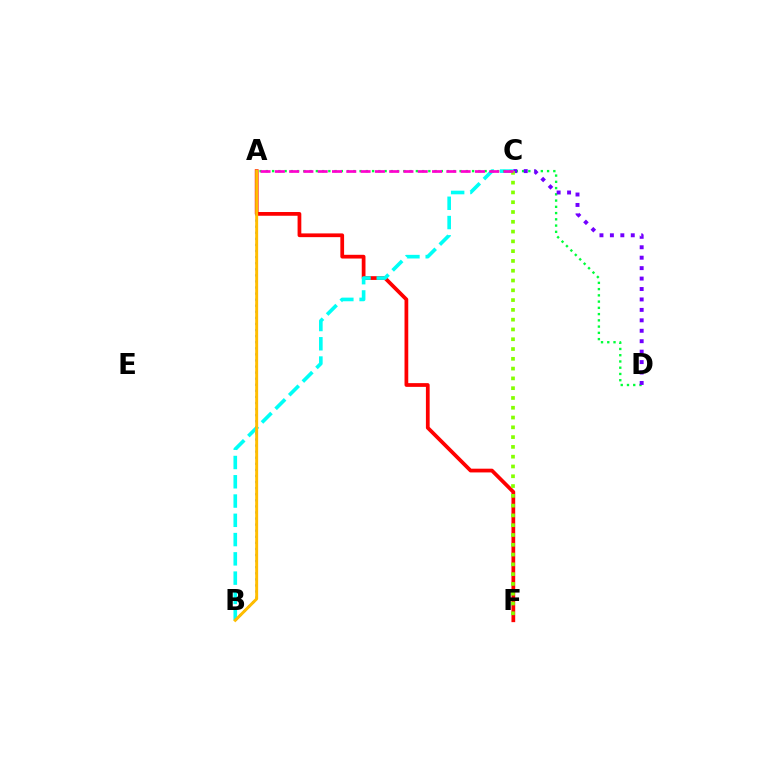{('A', 'F'): [{'color': '#ff0000', 'line_style': 'solid', 'thickness': 2.69}], ('B', 'C'): [{'color': '#00fff6', 'line_style': 'dashed', 'thickness': 2.62}], ('A', 'D'): [{'color': '#00ff39', 'line_style': 'dotted', 'thickness': 1.7}], ('C', 'D'): [{'color': '#7200ff', 'line_style': 'dotted', 'thickness': 2.84}], ('C', 'F'): [{'color': '#84ff00', 'line_style': 'dotted', 'thickness': 2.66}], ('A', 'B'): [{'color': '#004bff', 'line_style': 'dotted', 'thickness': 1.65}, {'color': '#ffbd00', 'line_style': 'solid', 'thickness': 2.12}], ('A', 'C'): [{'color': '#ff00cf', 'line_style': 'dashed', 'thickness': 1.94}]}